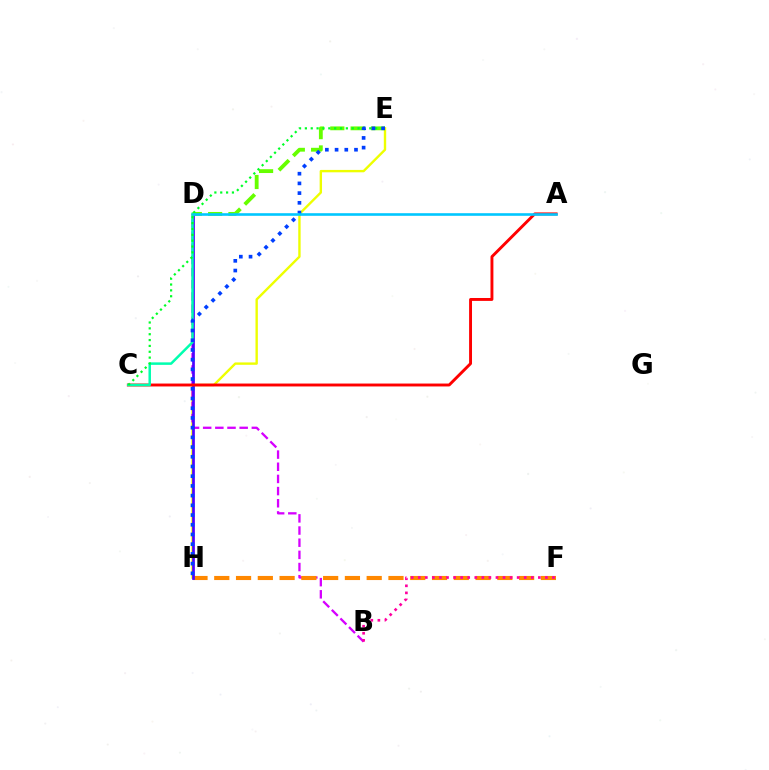{('E', 'H'): [{'color': '#eeff00', 'line_style': 'solid', 'thickness': 1.72}, {'color': '#003fff', 'line_style': 'dotted', 'thickness': 2.64}], ('B', 'D'): [{'color': '#d600ff', 'line_style': 'dashed', 'thickness': 1.65}], ('F', 'H'): [{'color': '#ff8800', 'line_style': 'dashed', 'thickness': 2.96}], ('B', 'F'): [{'color': '#ff00a0', 'line_style': 'dotted', 'thickness': 1.92}], ('D', 'H'): [{'color': '#4f00ff', 'line_style': 'solid', 'thickness': 1.96}], ('A', 'C'): [{'color': '#ff0000', 'line_style': 'solid', 'thickness': 2.09}], ('C', 'D'): [{'color': '#00ffaf', 'line_style': 'solid', 'thickness': 1.8}], ('D', 'E'): [{'color': '#66ff00', 'line_style': 'dashed', 'thickness': 2.76}], ('C', 'E'): [{'color': '#00ff27', 'line_style': 'dotted', 'thickness': 1.59}], ('A', 'D'): [{'color': '#00c7ff', 'line_style': 'solid', 'thickness': 1.88}]}